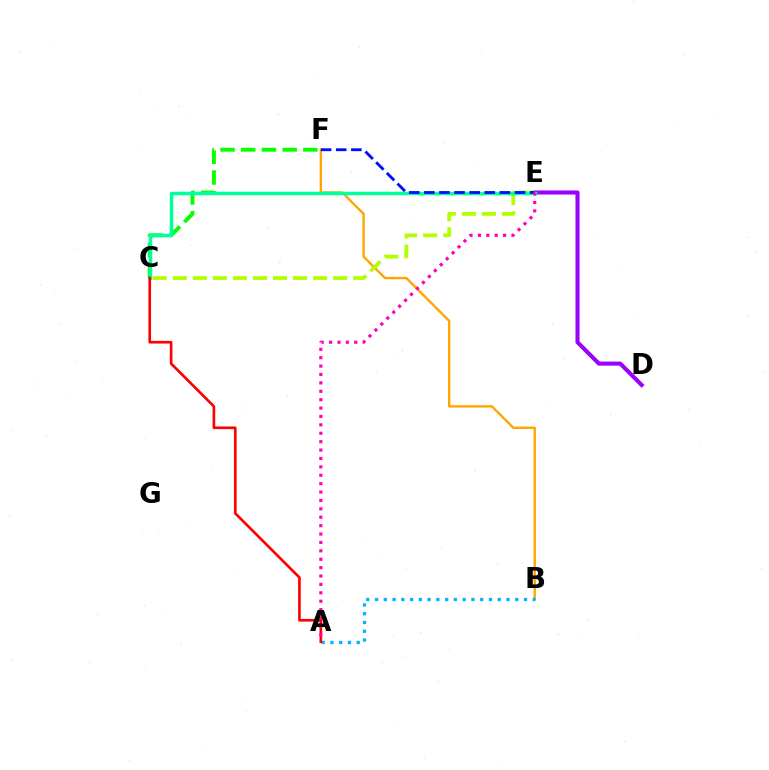{('C', 'F'): [{'color': '#08ff00', 'line_style': 'dashed', 'thickness': 2.81}], ('D', 'E'): [{'color': '#9b00ff', 'line_style': 'solid', 'thickness': 2.93}], ('B', 'F'): [{'color': '#ffa500', 'line_style': 'solid', 'thickness': 1.71}], ('C', 'E'): [{'color': '#b3ff00', 'line_style': 'dashed', 'thickness': 2.72}, {'color': '#00ff9d', 'line_style': 'solid', 'thickness': 2.52}], ('A', 'B'): [{'color': '#00b5ff', 'line_style': 'dotted', 'thickness': 2.38}], ('E', 'F'): [{'color': '#0010ff', 'line_style': 'dashed', 'thickness': 2.05}], ('A', 'C'): [{'color': '#ff0000', 'line_style': 'solid', 'thickness': 1.92}], ('A', 'E'): [{'color': '#ff00bd', 'line_style': 'dotted', 'thickness': 2.28}]}